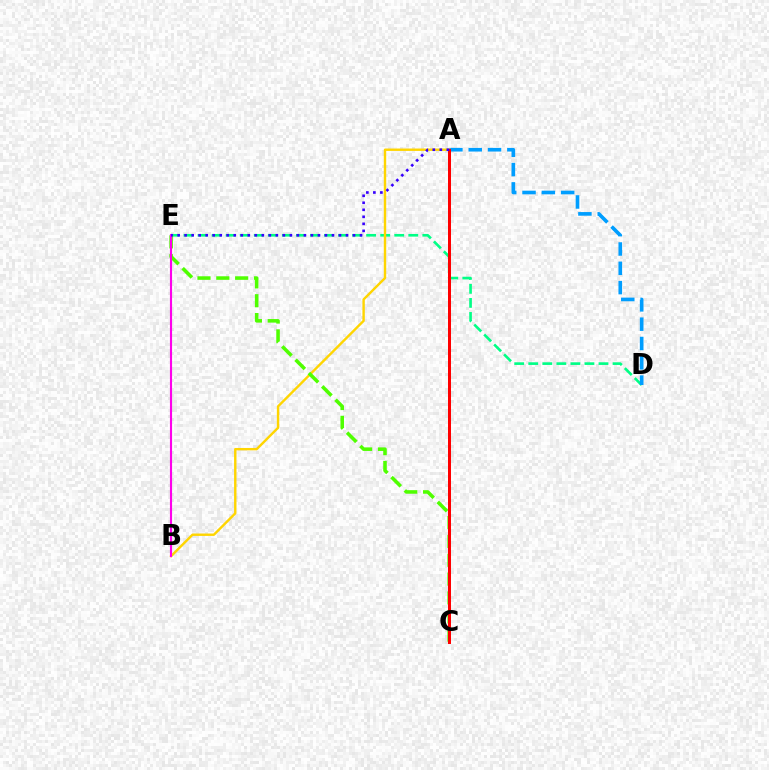{('D', 'E'): [{'color': '#00ff86', 'line_style': 'dashed', 'thickness': 1.91}], ('A', 'D'): [{'color': '#009eff', 'line_style': 'dashed', 'thickness': 2.62}], ('A', 'B'): [{'color': '#ffd500', 'line_style': 'solid', 'thickness': 1.73}], ('C', 'E'): [{'color': '#4fff00', 'line_style': 'dashed', 'thickness': 2.56}], ('B', 'E'): [{'color': '#ff00ed', 'line_style': 'solid', 'thickness': 1.53}], ('A', 'C'): [{'color': '#ff0000', 'line_style': 'solid', 'thickness': 2.16}], ('A', 'E'): [{'color': '#3700ff', 'line_style': 'dotted', 'thickness': 1.91}]}